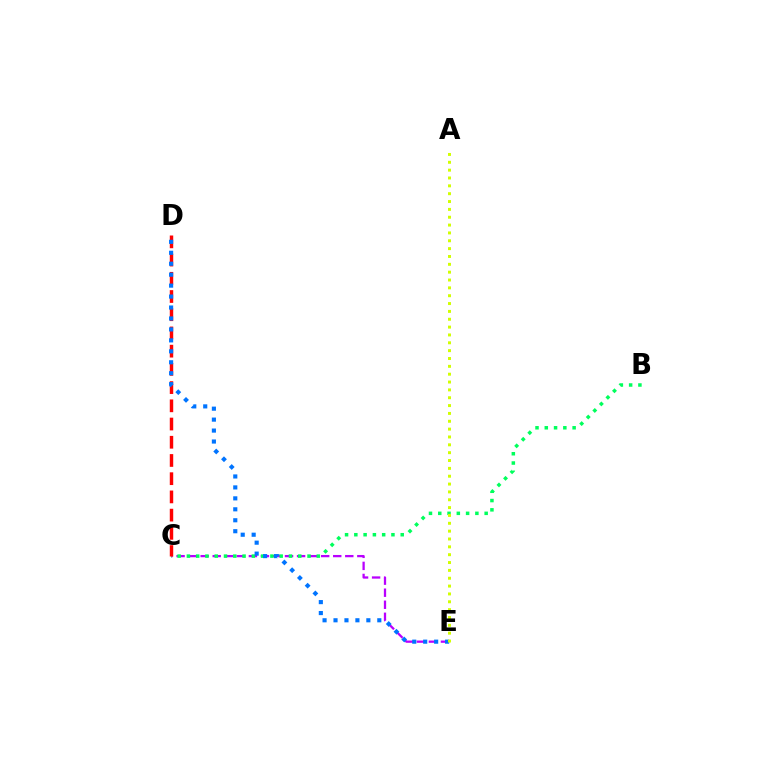{('C', 'E'): [{'color': '#b900ff', 'line_style': 'dashed', 'thickness': 1.64}], ('B', 'C'): [{'color': '#00ff5c', 'line_style': 'dotted', 'thickness': 2.52}], ('C', 'D'): [{'color': '#ff0000', 'line_style': 'dashed', 'thickness': 2.47}], ('D', 'E'): [{'color': '#0074ff', 'line_style': 'dotted', 'thickness': 2.97}], ('A', 'E'): [{'color': '#d1ff00', 'line_style': 'dotted', 'thickness': 2.13}]}